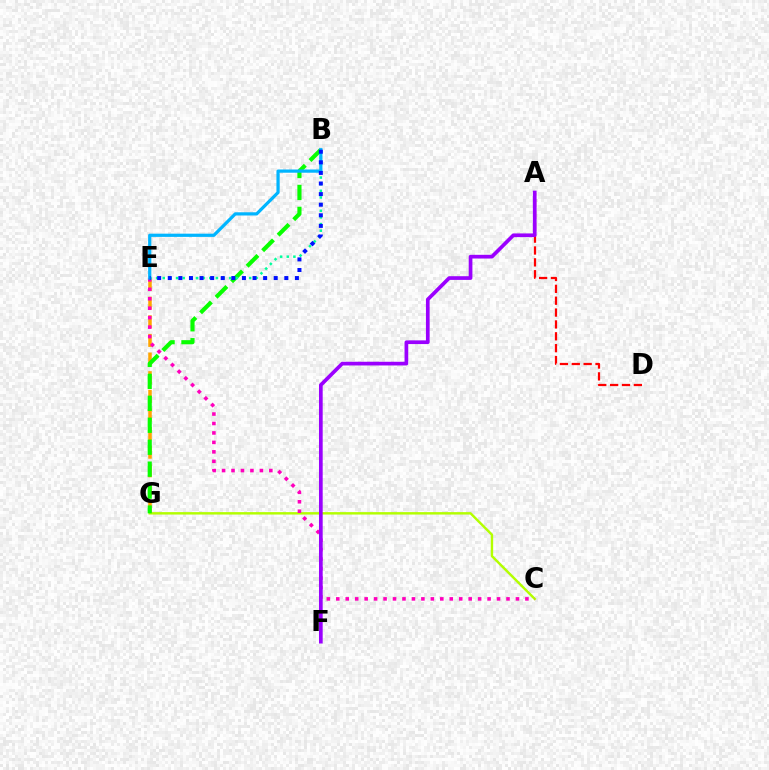{('C', 'G'): [{'color': '#b3ff00', 'line_style': 'solid', 'thickness': 1.75}], ('E', 'G'): [{'color': '#ffa500', 'line_style': 'dashed', 'thickness': 2.53}], ('B', 'G'): [{'color': '#08ff00', 'line_style': 'dashed', 'thickness': 2.98}], ('C', 'E'): [{'color': '#ff00bd', 'line_style': 'dotted', 'thickness': 2.57}], ('B', 'E'): [{'color': '#00ff9d', 'line_style': 'dotted', 'thickness': 1.8}, {'color': '#00b5ff', 'line_style': 'solid', 'thickness': 2.32}, {'color': '#0010ff', 'line_style': 'dotted', 'thickness': 2.88}], ('A', 'D'): [{'color': '#ff0000', 'line_style': 'dashed', 'thickness': 1.61}], ('A', 'F'): [{'color': '#9b00ff', 'line_style': 'solid', 'thickness': 2.66}]}